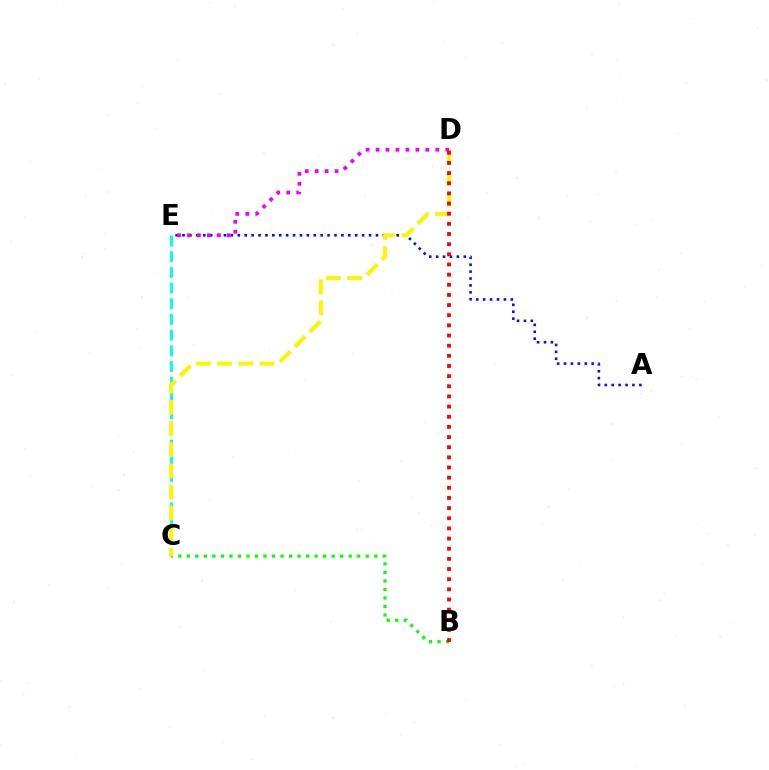{('A', 'E'): [{'color': '#0010ff', 'line_style': 'dotted', 'thickness': 1.88}], ('B', 'C'): [{'color': '#08ff00', 'line_style': 'dotted', 'thickness': 2.31}], ('C', 'E'): [{'color': '#00fff6', 'line_style': 'dashed', 'thickness': 2.13}], ('C', 'D'): [{'color': '#fcf500', 'line_style': 'dashed', 'thickness': 2.88}], ('D', 'E'): [{'color': '#ee00ff', 'line_style': 'dotted', 'thickness': 2.71}], ('B', 'D'): [{'color': '#ff0000', 'line_style': 'dotted', 'thickness': 2.76}]}